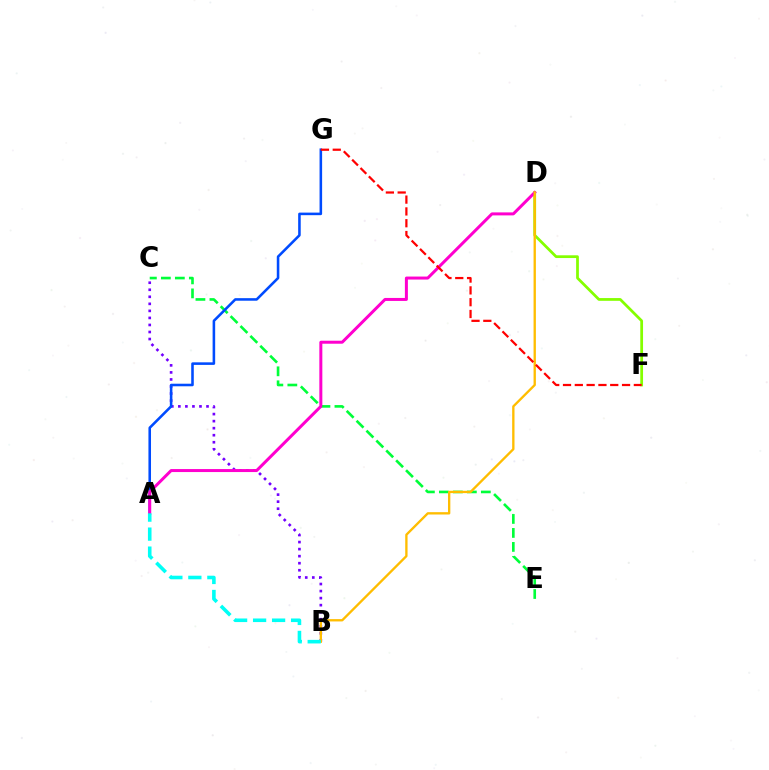{('C', 'E'): [{'color': '#00ff39', 'line_style': 'dashed', 'thickness': 1.9}], ('B', 'C'): [{'color': '#7200ff', 'line_style': 'dotted', 'thickness': 1.91}], ('A', 'G'): [{'color': '#004bff', 'line_style': 'solid', 'thickness': 1.85}], ('D', 'F'): [{'color': '#84ff00', 'line_style': 'solid', 'thickness': 1.98}], ('A', 'D'): [{'color': '#ff00cf', 'line_style': 'solid', 'thickness': 2.16}], ('B', 'D'): [{'color': '#ffbd00', 'line_style': 'solid', 'thickness': 1.68}], ('A', 'B'): [{'color': '#00fff6', 'line_style': 'dashed', 'thickness': 2.58}], ('F', 'G'): [{'color': '#ff0000', 'line_style': 'dashed', 'thickness': 1.6}]}